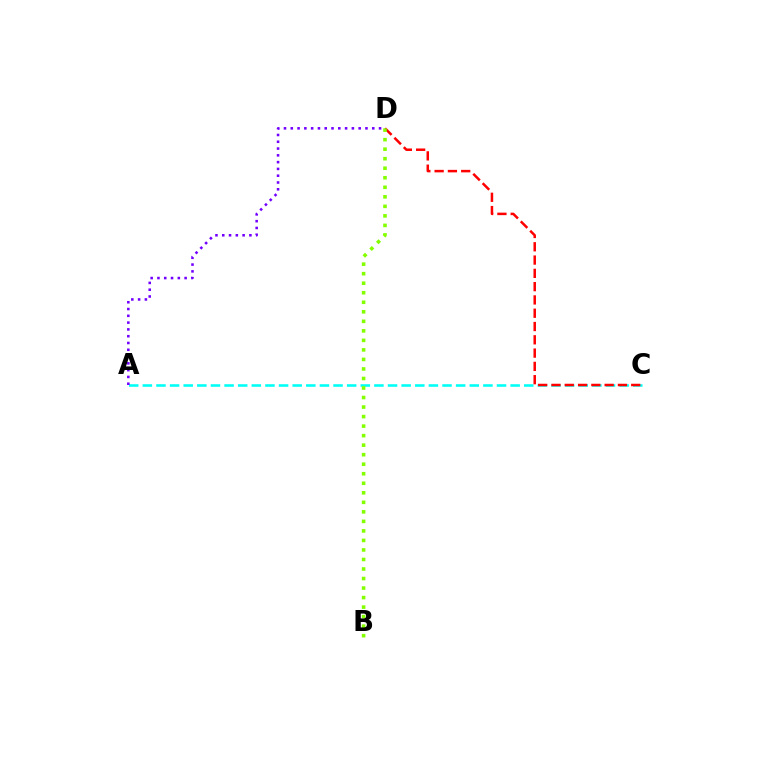{('A', 'C'): [{'color': '#00fff6', 'line_style': 'dashed', 'thickness': 1.85}], ('C', 'D'): [{'color': '#ff0000', 'line_style': 'dashed', 'thickness': 1.81}], ('B', 'D'): [{'color': '#84ff00', 'line_style': 'dotted', 'thickness': 2.59}], ('A', 'D'): [{'color': '#7200ff', 'line_style': 'dotted', 'thickness': 1.84}]}